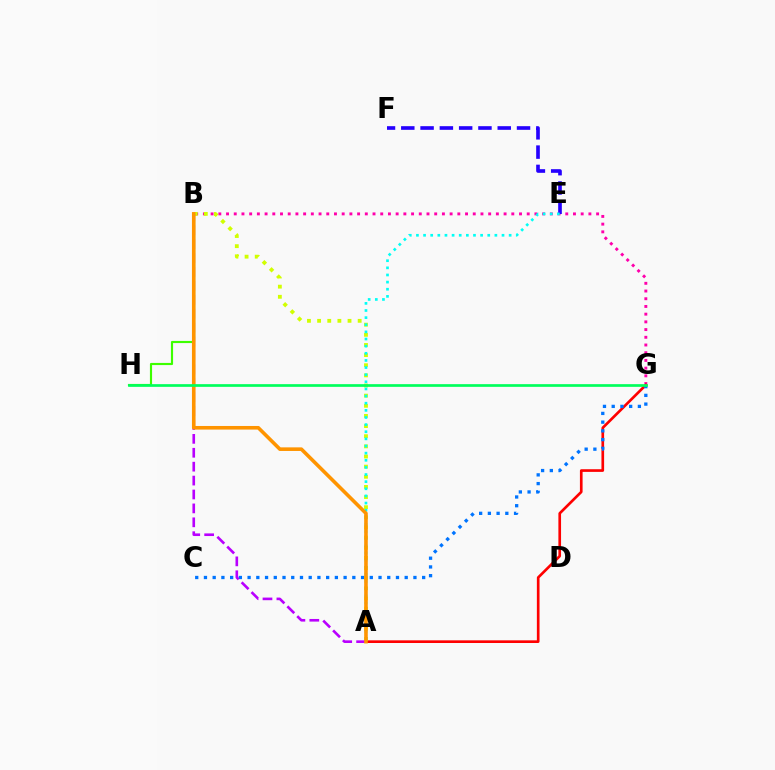{('B', 'G'): [{'color': '#ff00ac', 'line_style': 'dotted', 'thickness': 2.09}], ('B', 'H'): [{'color': '#3dff00', 'line_style': 'solid', 'thickness': 1.55}], ('A', 'G'): [{'color': '#ff0000', 'line_style': 'solid', 'thickness': 1.92}], ('A', 'B'): [{'color': '#d1ff00', 'line_style': 'dotted', 'thickness': 2.76}, {'color': '#b900ff', 'line_style': 'dashed', 'thickness': 1.89}, {'color': '#ff9400', 'line_style': 'solid', 'thickness': 2.59}], ('C', 'G'): [{'color': '#0074ff', 'line_style': 'dotted', 'thickness': 2.37}], ('E', 'F'): [{'color': '#2500ff', 'line_style': 'dashed', 'thickness': 2.62}], ('A', 'E'): [{'color': '#00fff6', 'line_style': 'dotted', 'thickness': 1.94}], ('G', 'H'): [{'color': '#00ff5c', 'line_style': 'solid', 'thickness': 1.94}]}